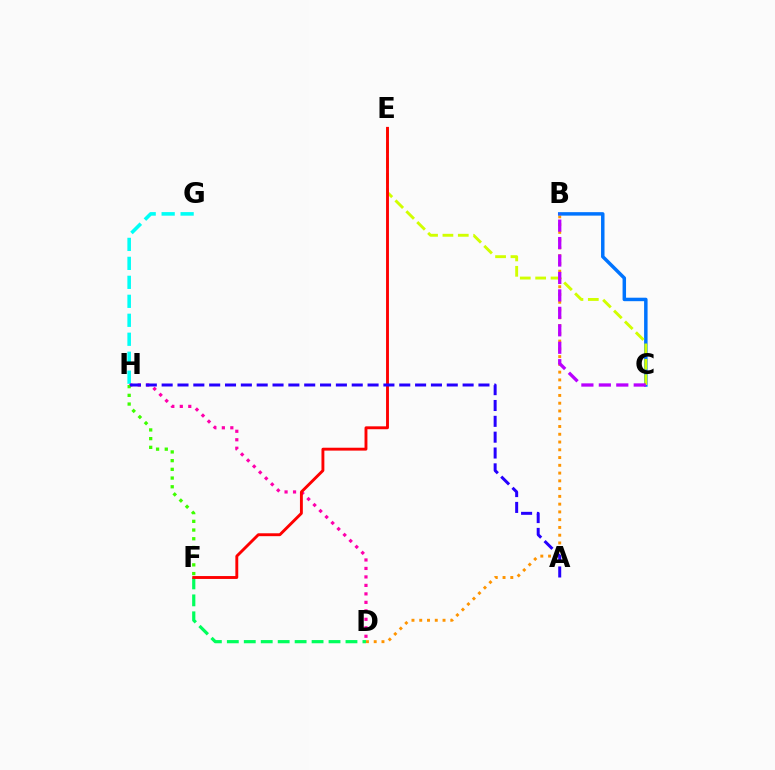{('D', 'H'): [{'color': '#ff00ac', 'line_style': 'dotted', 'thickness': 2.3}], ('B', 'D'): [{'color': '#ff9400', 'line_style': 'dotted', 'thickness': 2.11}], ('B', 'C'): [{'color': '#0074ff', 'line_style': 'solid', 'thickness': 2.5}, {'color': '#b900ff', 'line_style': 'dashed', 'thickness': 2.37}], ('G', 'H'): [{'color': '#00fff6', 'line_style': 'dashed', 'thickness': 2.58}], ('D', 'F'): [{'color': '#00ff5c', 'line_style': 'dashed', 'thickness': 2.3}], ('C', 'E'): [{'color': '#d1ff00', 'line_style': 'dashed', 'thickness': 2.09}], ('F', 'H'): [{'color': '#3dff00', 'line_style': 'dotted', 'thickness': 2.37}], ('E', 'F'): [{'color': '#ff0000', 'line_style': 'solid', 'thickness': 2.08}], ('A', 'H'): [{'color': '#2500ff', 'line_style': 'dashed', 'thickness': 2.15}]}